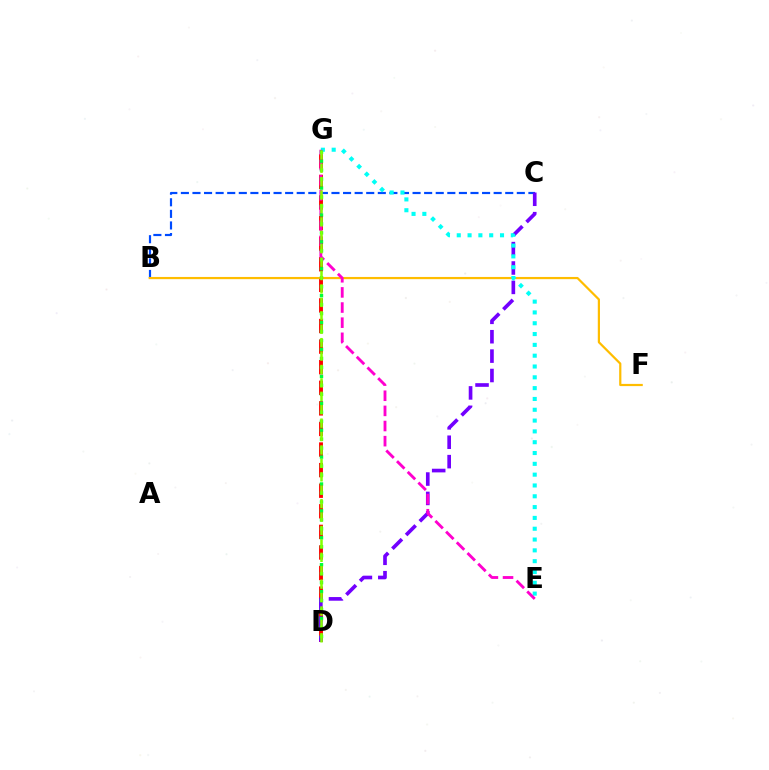{('D', 'G'): [{'color': '#ff0000', 'line_style': 'dashed', 'thickness': 2.8}, {'color': '#00ff39', 'line_style': 'dotted', 'thickness': 2.44}, {'color': '#84ff00', 'line_style': 'dashed', 'thickness': 1.82}], ('B', 'C'): [{'color': '#004bff', 'line_style': 'dashed', 'thickness': 1.57}], ('B', 'F'): [{'color': '#ffbd00', 'line_style': 'solid', 'thickness': 1.59}], ('C', 'D'): [{'color': '#7200ff', 'line_style': 'dashed', 'thickness': 2.63}], ('E', 'G'): [{'color': '#00fff6', 'line_style': 'dotted', 'thickness': 2.94}, {'color': '#ff00cf', 'line_style': 'dashed', 'thickness': 2.06}]}